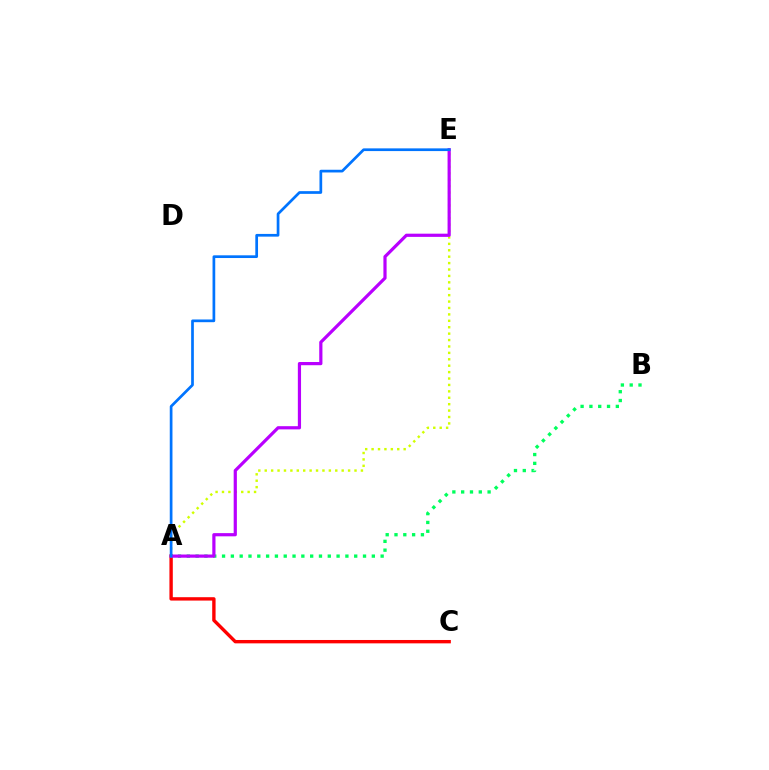{('A', 'C'): [{'color': '#ff0000', 'line_style': 'solid', 'thickness': 2.43}], ('A', 'E'): [{'color': '#d1ff00', 'line_style': 'dotted', 'thickness': 1.74}, {'color': '#b900ff', 'line_style': 'solid', 'thickness': 2.3}, {'color': '#0074ff', 'line_style': 'solid', 'thickness': 1.95}], ('A', 'B'): [{'color': '#00ff5c', 'line_style': 'dotted', 'thickness': 2.39}]}